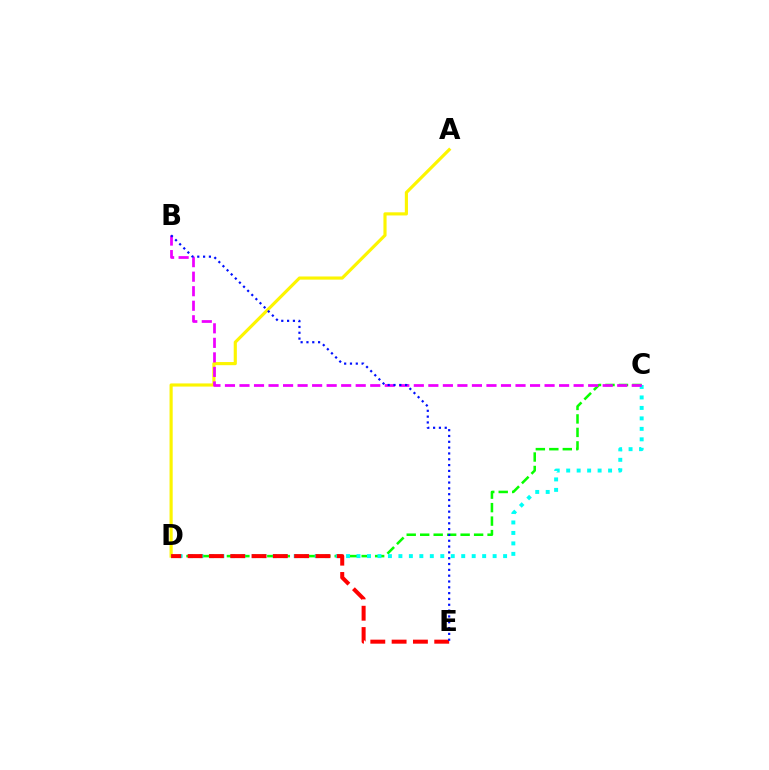{('A', 'D'): [{'color': '#fcf500', 'line_style': 'solid', 'thickness': 2.27}], ('C', 'D'): [{'color': '#08ff00', 'line_style': 'dashed', 'thickness': 1.83}, {'color': '#00fff6', 'line_style': 'dotted', 'thickness': 2.84}], ('D', 'E'): [{'color': '#ff0000', 'line_style': 'dashed', 'thickness': 2.89}], ('B', 'C'): [{'color': '#ee00ff', 'line_style': 'dashed', 'thickness': 1.97}], ('B', 'E'): [{'color': '#0010ff', 'line_style': 'dotted', 'thickness': 1.58}]}